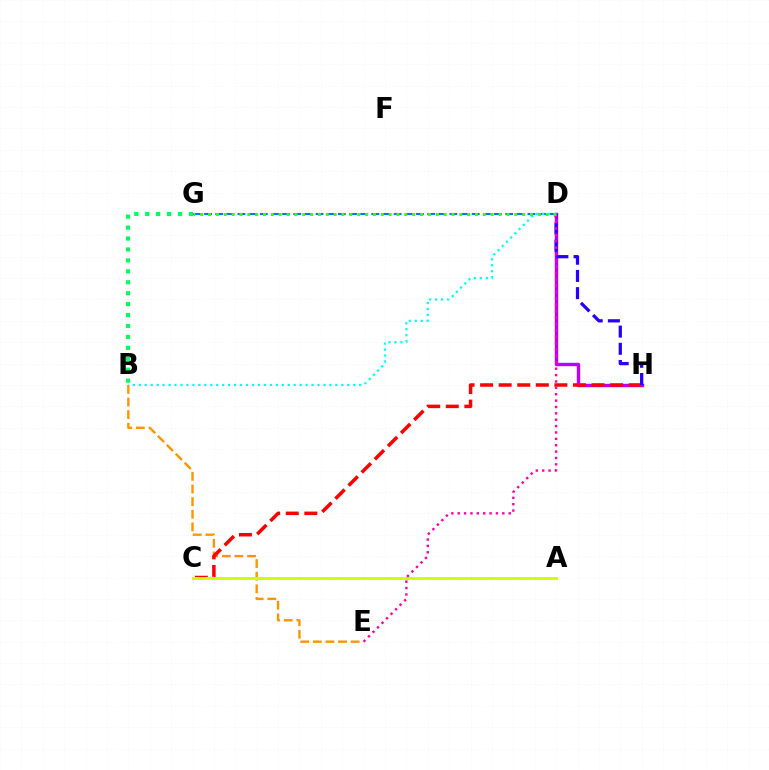{('B', 'E'): [{'color': '#ff9400', 'line_style': 'dashed', 'thickness': 1.71}], ('D', 'H'): [{'color': '#b900ff', 'line_style': 'solid', 'thickness': 2.45}, {'color': '#2500ff', 'line_style': 'dashed', 'thickness': 2.34}], ('D', 'G'): [{'color': '#0074ff', 'line_style': 'dashed', 'thickness': 1.51}, {'color': '#3dff00', 'line_style': 'dotted', 'thickness': 2.13}], ('B', 'D'): [{'color': '#00fff6', 'line_style': 'dotted', 'thickness': 1.62}], ('B', 'G'): [{'color': '#00ff5c', 'line_style': 'dotted', 'thickness': 2.97}], ('C', 'H'): [{'color': '#ff0000', 'line_style': 'dashed', 'thickness': 2.52}], ('A', 'C'): [{'color': '#d1ff00', 'line_style': 'solid', 'thickness': 2.14}], ('D', 'E'): [{'color': '#ff00ac', 'line_style': 'dotted', 'thickness': 1.73}]}